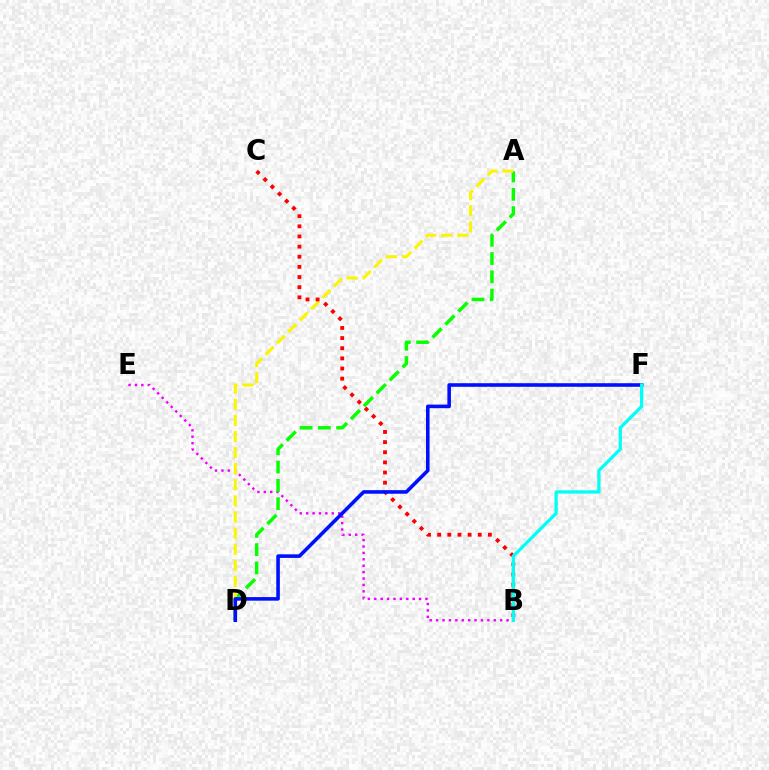{('B', 'E'): [{'color': '#ee00ff', 'line_style': 'dotted', 'thickness': 1.74}], ('A', 'D'): [{'color': '#08ff00', 'line_style': 'dashed', 'thickness': 2.48}, {'color': '#fcf500', 'line_style': 'dashed', 'thickness': 2.18}], ('B', 'C'): [{'color': '#ff0000', 'line_style': 'dotted', 'thickness': 2.76}], ('D', 'F'): [{'color': '#0010ff', 'line_style': 'solid', 'thickness': 2.58}], ('B', 'F'): [{'color': '#00fff6', 'line_style': 'solid', 'thickness': 2.34}]}